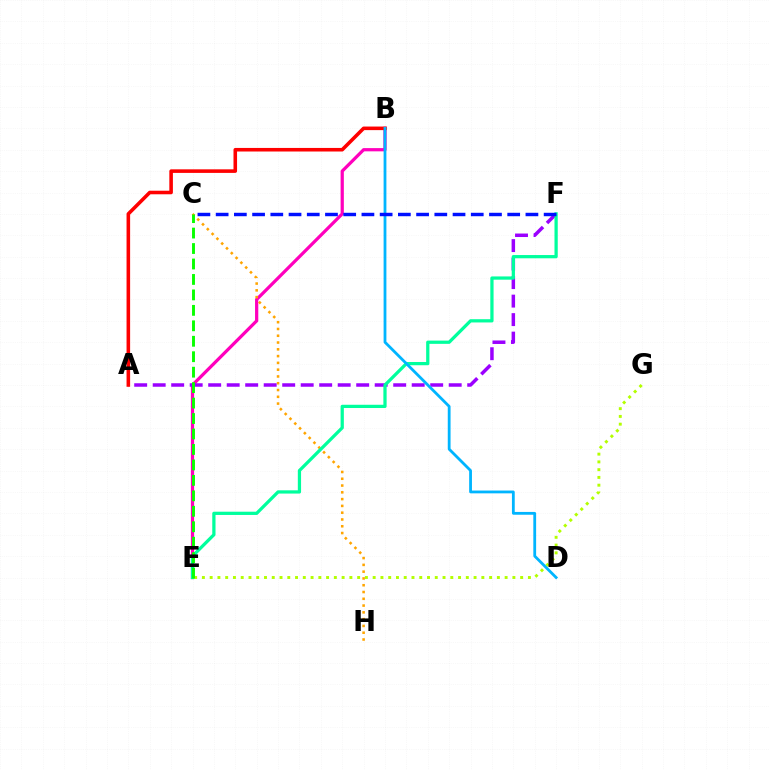{('B', 'E'): [{'color': '#ff00bd', 'line_style': 'solid', 'thickness': 2.33}], ('E', 'G'): [{'color': '#b3ff00', 'line_style': 'dotted', 'thickness': 2.11}], ('C', 'H'): [{'color': '#ffa500', 'line_style': 'dotted', 'thickness': 1.84}], ('A', 'F'): [{'color': '#9b00ff', 'line_style': 'dashed', 'thickness': 2.51}], ('A', 'B'): [{'color': '#ff0000', 'line_style': 'solid', 'thickness': 2.57}], ('E', 'F'): [{'color': '#00ff9d', 'line_style': 'solid', 'thickness': 2.34}], ('B', 'D'): [{'color': '#00b5ff', 'line_style': 'solid', 'thickness': 2.02}], ('C', 'F'): [{'color': '#0010ff', 'line_style': 'dashed', 'thickness': 2.48}], ('C', 'E'): [{'color': '#08ff00', 'line_style': 'dashed', 'thickness': 2.1}]}